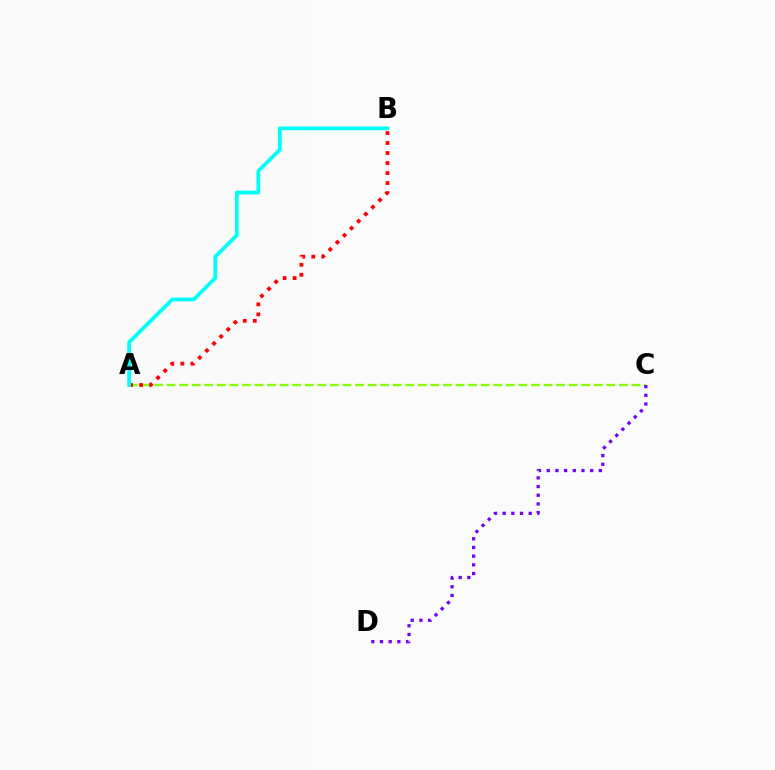{('A', 'C'): [{'color': '#84ff00', 'line_style': 'dashed', 'thickness': 1.71}], ('A', 'B'): [{'color': '#ff0000', 'line_style': 'dotted', 'thickness': 2.72}, {'color': '#00fff6', 'line_style': 'solid', 'thickness': 2.72}], ('C', 'D'): [{'color': '#7200ff', 'line_style': 'dotted', 'thickness': 2.36}]}